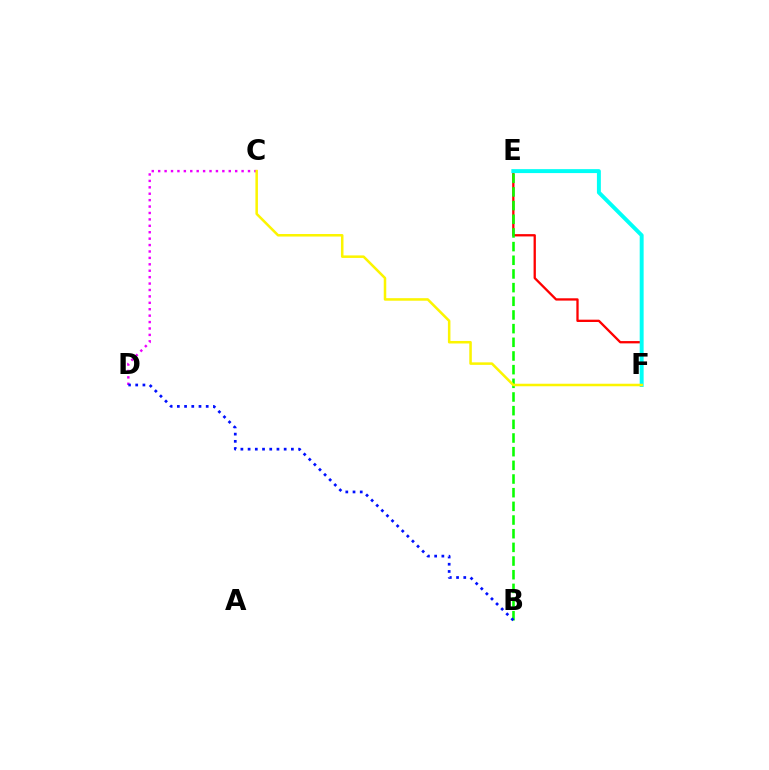{('C', 'D'): [{'color': '#ee00ff', 'line_style': 'dotted', 'thickness': 1.74}], ('E', 'F'): [{'color': '#ff0000', 'line_style': 'solid', 'thickness': 1.66}, {'color': '#00fff6', 'line_style': 'solid', 'thickness': 2.84}], ('B', 'E'): [{'color': '#08ff00', 'line_style': 'dashed', 'thickness': 1.86}], ('B', 'D'): [{'color': '#0010ff', 'line_style': 'dotted', 'thickness': 1.96}], ('C', 'F'): [{'color': '#fcf500', 'line_style': 'solid', 'thickness': 1.82}]}